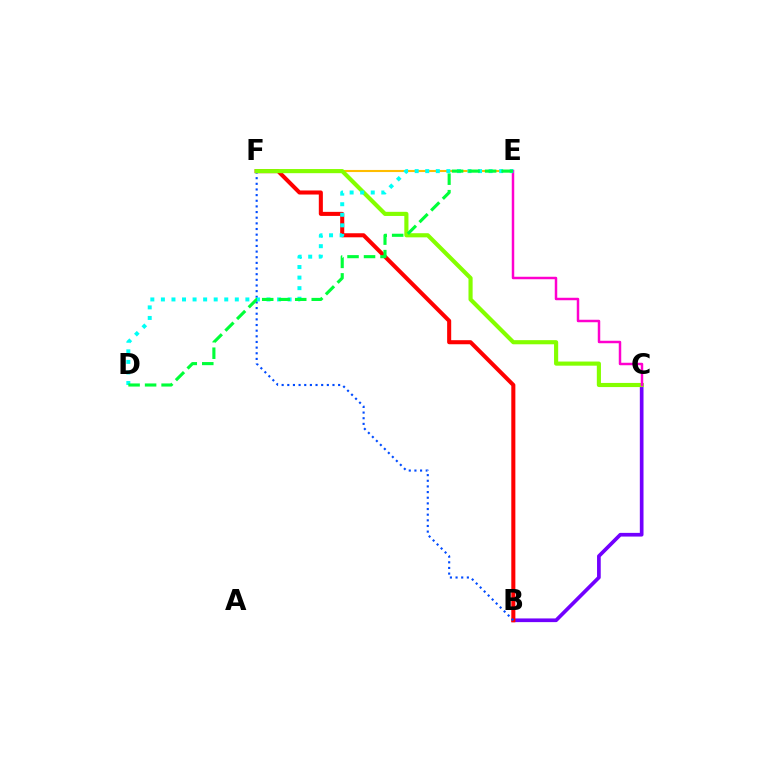{('B', 'C'): [{'color': '#7200ff', 'line_style': 'solid', 'thickness': 2.66}], ('E', 'F'): [{'color': '#ffbd00', 'line_style': 'solid', 'thickness': 1.51}], ('B', 'F'): [{'color': '#ff0000', 'line_style': 'solid', 'thickness': 2.92}, {'color': '#004bff', 'line_style': 'dotted', 'thickness': 1.53}], ('C', 'F'): [{'color': '#84ff00', 'line_style': 'solid', 'thickness': 2.98}], ('C', 'E'): [{'color': '#ff00cf', 'line_style': 'solid', 'thickness': 1.78}], ('D', 'E'): [{'color': '#00fff6', 'line_style': 'dotted', 'thickness': 2.87}, {'color': '#00ff39', 'line_style': 'dashed', 'thickness': 2.24}]}